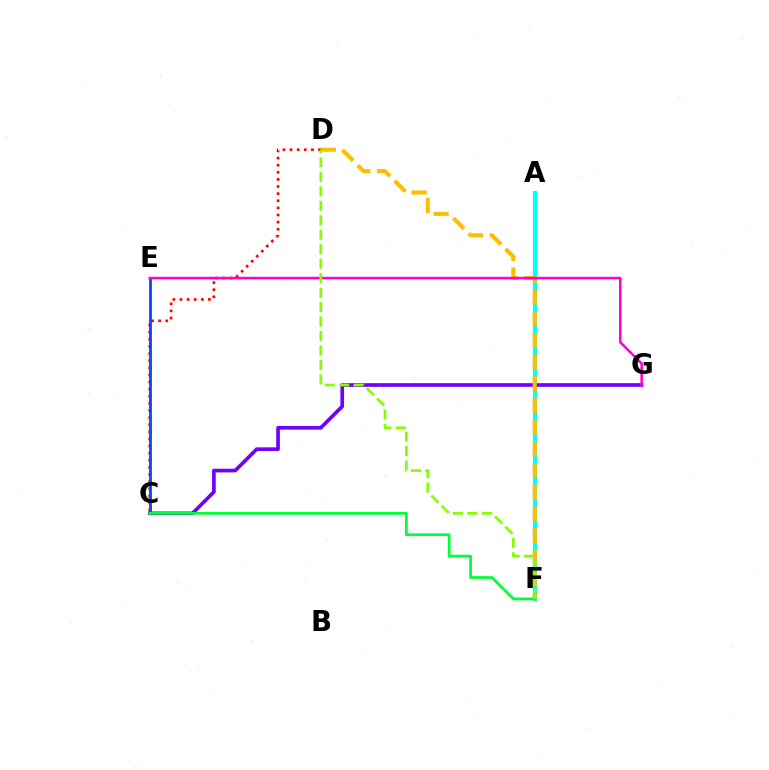{('A', 'F'): [{'color': '#00fff6', 'line_style': 'solid', 'thickness': 2.99}], ('C', 'G'): [{'color': '#7200ff', 'line_style': 'solid', 'thickness': 2.65}], ('D', 'F'): [{'color': '#ffbd00', 'line_style': 'dashed', 'thickness': 2.95}, {'color': '#84ff00', 'line_style': 'dashed', 'thickness': 1.97}], ('C', 'D'): [{'color': '#ff0000', 'line_style': 'dotted', 'thickness': 1.93}], ('C', 'E'): [{'color': '#004bff', 'line_style': 'solid', 'thickness': 2.03}], ('C', 'F'): [{'color': '#00ff39', 'line_style': 'solid', 'thickness': 1.97}], ('E', 'G'): [{'color': '#ff00cf', 'line_style': 'solid', 'thickness': 1.81}]}